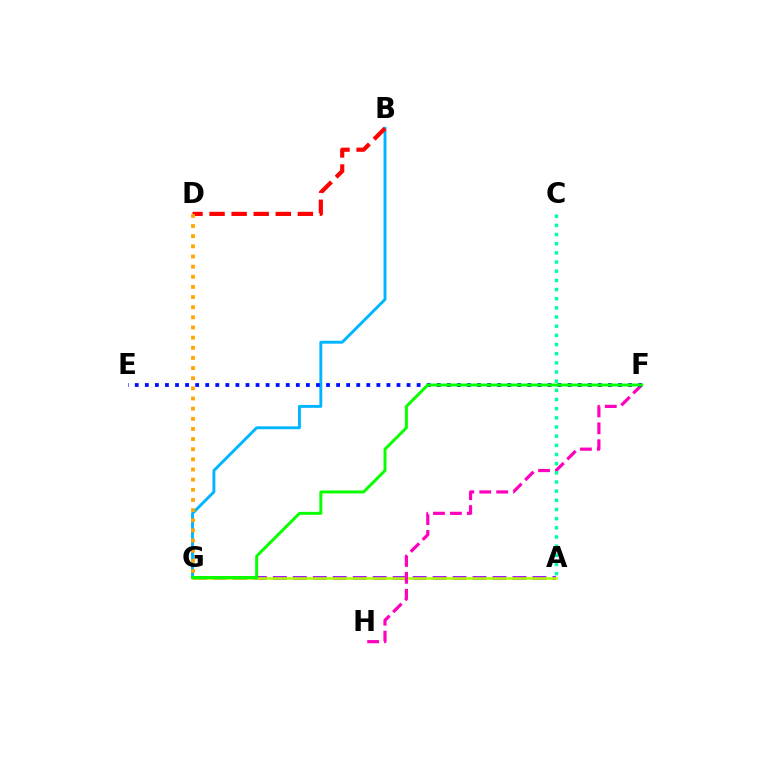{('A', 'G'): [{'color': '#9b00ff', 'line_style': 'dashed', 'thickness': 2.71}, {'color': '#b3ff00', 'line_style': 'solid', 'thickness': 1.81}], ('B', 'G'): [{'color': '#00b5ff', 'line_style': 'solid', 'thickness': 2.09}], ('B', 'D'): [{'color': '#ff0000', 'line_style': 'dashed', 'thickness': 3.0}], ('F', 'H'): [{'color': '#ff00bd', 'line_style': 'dashed', 'thickness': 2.3}], ('E', 'F'): [{'color': '#0010ff', 'line_style': 'dotted', 'thickness': 2.74}], ('D', 'G'): [{'color': '#ffa500', 'line_style': 'dotted', 'thickness': 2.76}], ('A', 'C'): [{'color': '#00ff9d', 'line_style': 'dotted', 'thickness': 2.49}], ('F', 'G'): [{'color': '#08ff00', 'line_style': 'solid', 'thickness': 2.13}]}